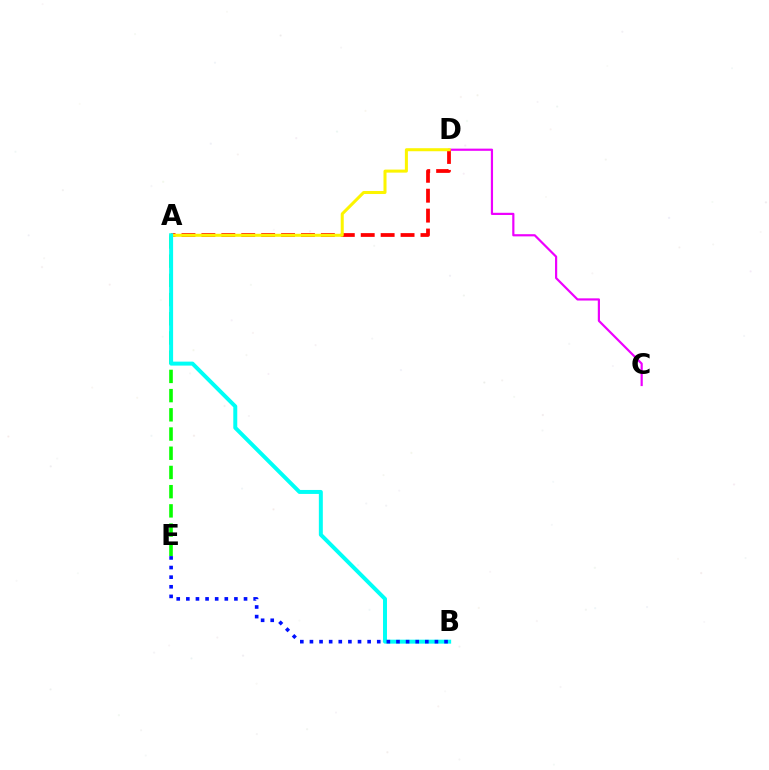{('C', 'D'): [{'color': '#ee00ff', 'line_style': 'solid', 'thickness': 1.58}], ('A', 'E'): [{'color': '#08ff00', 'line_style': 'dashed', 'thickness': 2.61}], ('A', 'D'): [{'color': '#ff0000', 'line_style': 'dashed', 'thickness': 2.71}, {'color': '#fcf500', 'line_style': 'solid', 'thickness': 2.18}], ('A', 'B'): [{'color': '#00fff6', 'line_style': 'solid', 'thickness': 2.86}], ('B', 'E'): [{'color': '#0010ff', 'line_style': 'dotted', 'thickness': 2.61}]}